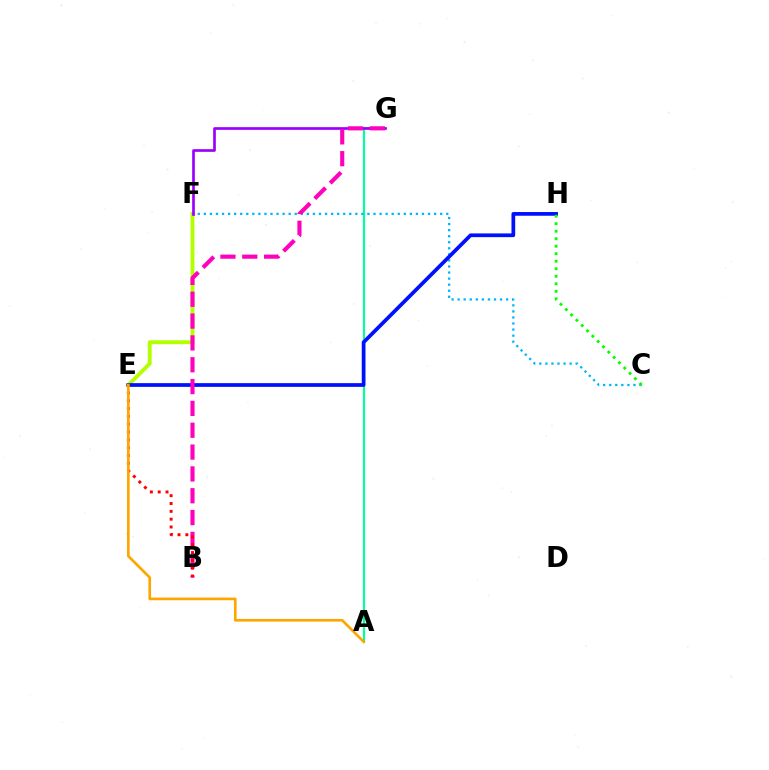{('E', 'F'): [{'color': '#b3ff00', 'line_style': 'solid', 'thickness': 2.8}], ('A', 'G'): [{'color': '#00ff9d', 'line_style': 'solid', 'thickness': 1.55}], ('C', 'F'): [{'color': '#00b5ff', 'line_style': 'dotted', 'thickness': 1.65}], ('F', 'G'): [{'color': '#9b00ff', 'line_style': 'solid', 'thickness': 1.93}], ('E', 'H'): [{'color': '#0010ff', 'line_style': 'solid', 'thickness': 2.68}], ('B', 'G'): [{'color': '#ff00bd', 'line_style': 'dashed', 'thickness': 2.97}], ('B', 'E'): [{'color': '#ff0000', 'line_style': 'dotted', 'thickness': 2.13}], ('A', 'E'): [{'color': '#ffa500', 'line_style': 'solid', 'thickness': 1.92}], ('C', 'H'): [{'color': '#08ff00', 'line_style': 'dotted', 'thickness': 2.04}]}